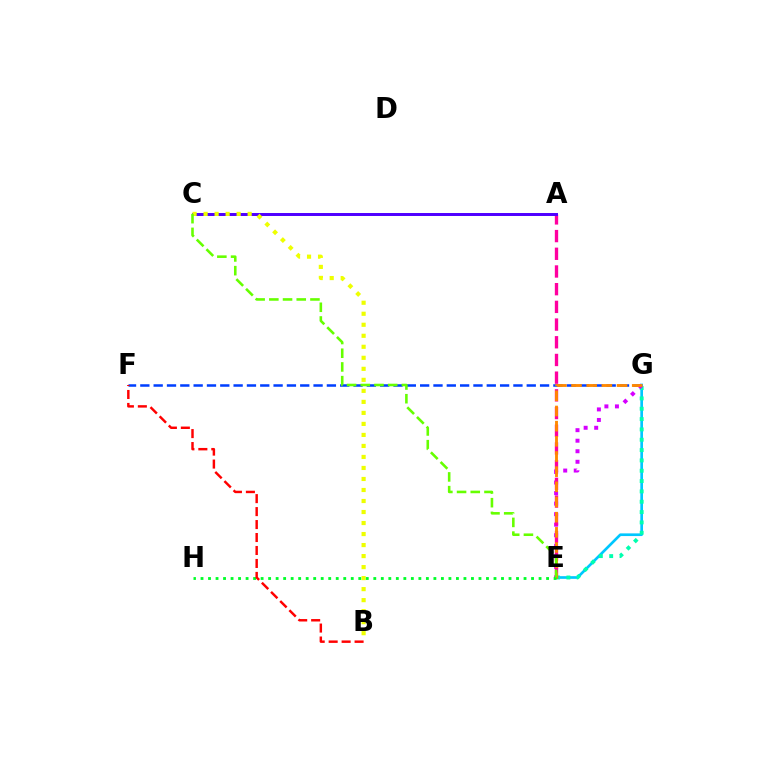{('F', 'G'): [{'color': '#003fff', 'line_style': 'dashed', 'thickness': 1.81}], ('E', 'G'): [{'color': '#00c7ff', 'line_style': 'solid', 'thickness': 1.93}, {'color': '#00ffaf', 'line_style': 'dotted', 'thickness': 2.81}, {'color': '#d600ff', 'line_style': 'dotted', 'thickness': 2.86}, {'color': '#ff8800', 'line_style': 'dashed', 'thickness': 2.06}], ('A', 'E'): [{'color': '#ff00a0', 'line_style': 'dashed', 'thickness': 2.4}], ('A', 'C'): [{'color': '#4f00ff', 'line_style': 'solid', 'thickness': 2.14}], ('B', 'C'): [{'color': '#eeff00', 'line_style': 'dotted', 'thickness': 2.99}], ('E', 'H'): [{'color': '#00ff27', 'line_style': 'dotted', 'thickness': 2.04}], ('C', 'E'): [{'color': '#66ff00', 'line_style': 'dashed', 'thickness': 1.86}], ('B', 'F'): [{'color': '#ff0000', 'line_style': 'dashed', 'thickness': 1.76}]}